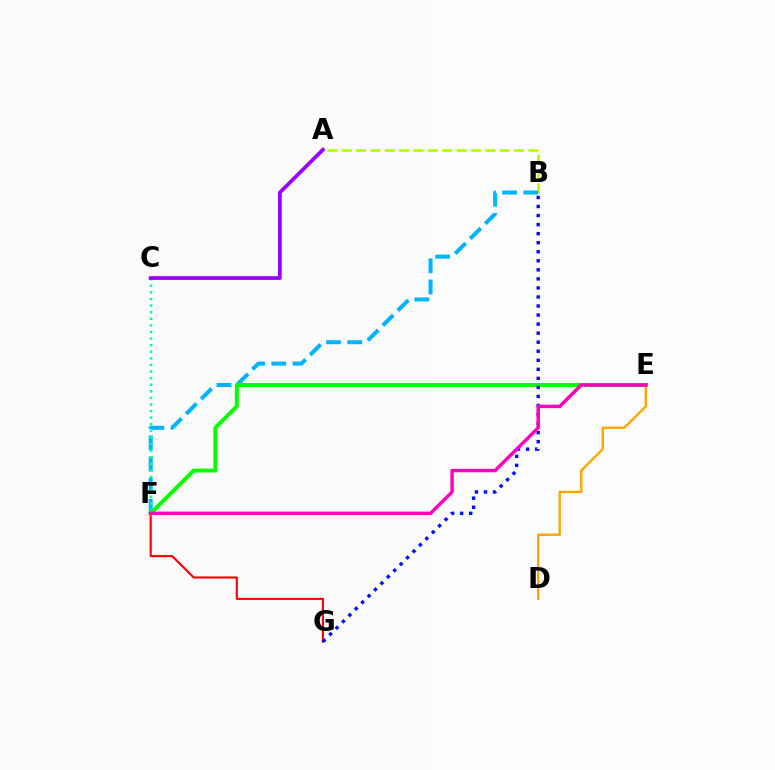{('A', 'B'): [{'color': '#b3ff00', 'line_style': 'dashed', 'thickness': 1.95}], ('B', 'F'): [{'color': '#00b5ff', 'line_style': 'dashed', 'thickness': 2.88}], ('C', 'F'): [{'color': '#00ff9d', 'line_style': 'dotted', 'thickness': 1.79}], ('F', 'G'): [{'color': '#ff0000', 'line_style': 'solid', 'thickness': 1.53}], ('E', 'F'): [{'color': '#08ff00', 'line_style': 'solid', 'thickness': 2.86}, {'color': '#ff00bd', 'line_style': 'solid', 'thickness': 2.47}], ('A', 'C'): [{'color': '#9b00ff', 'line_style': 'solid', 'thickness': 2.7}], ('B', 'G'): [{'color': '#0010ff', 'line_style': 'dotted', 'thickness': 2.46}], ('D', 'E'): [{'color': '#ffa500', 'line_style': 'solid', 'thickness': 1.72}]}